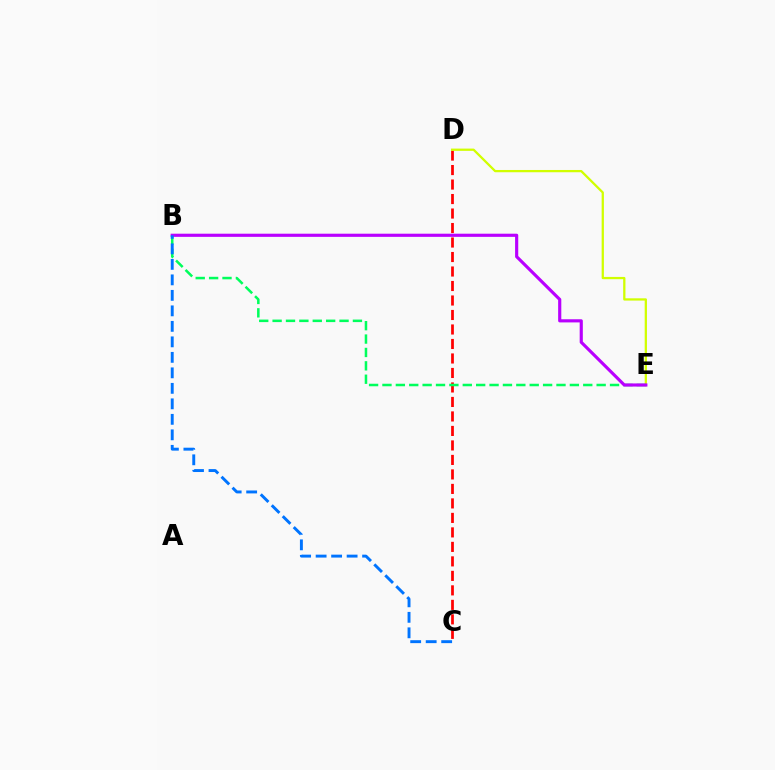{('C', 'D'): [{'color': '#ff0000', 'line_style': 'dashed', 'thickness': 1.97}], ('D', 'E'): [{'color': '#d1ff00', 'line_style': 'solid', 'thickness': 1.63}], ('B', 'E'): [{'color': '#00ff5c', 'line_style': 'dashed', 'thickness': 1.82}, {'color': '#b900ff', 'line_style': 'solid', 'thickness': 2.27}], ('B', 'C'): [{'color': '#0074ff', 'line_style': 'dashed', 'thickness': 2.11}]}